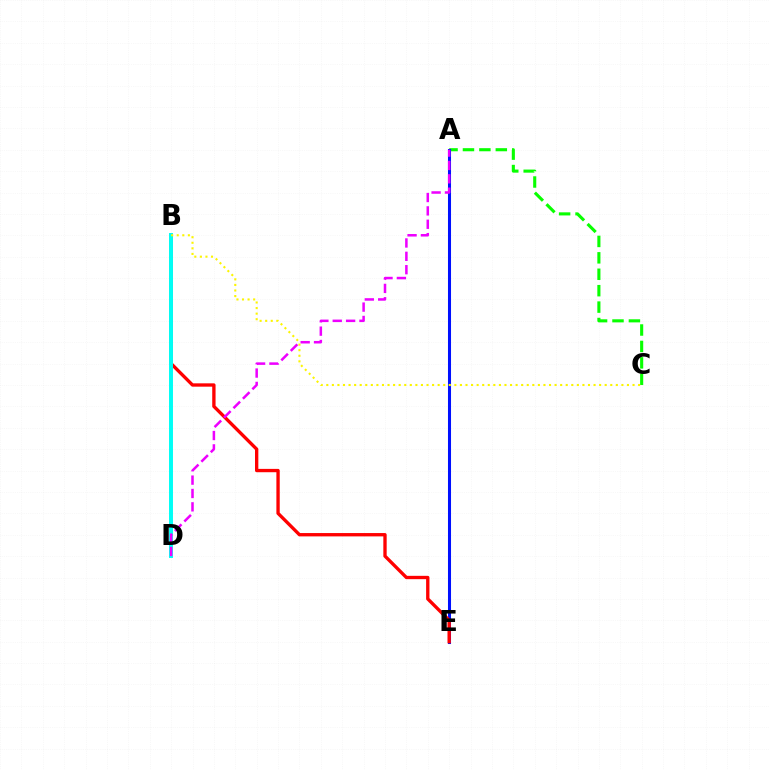{('A', 'C'): [{'color': '#08ff00', 'line_style': 'dashed', 'thickness': 2.23}], ('A', 'E'): [{'color': '#0010ff', 'line_style': 'solid', 'thickness': 2.19}], ('B', 'E'): [{'color': '#ff0000', 'line_style': 'solid', 'thickness': 2.4}], ('B', 'D'): [{'color': '#00fff6', 'line_style': 'solid', 'thickness': 2.84}], ('B', 'C'): [{'color': '#fcf500', 'line_style': 'dotted', 'thickness': 1.51}], ('A', 'D'): [{'color': '#ee00ff', 'line_style': 'dashed', 'thickness': 1.82}]}